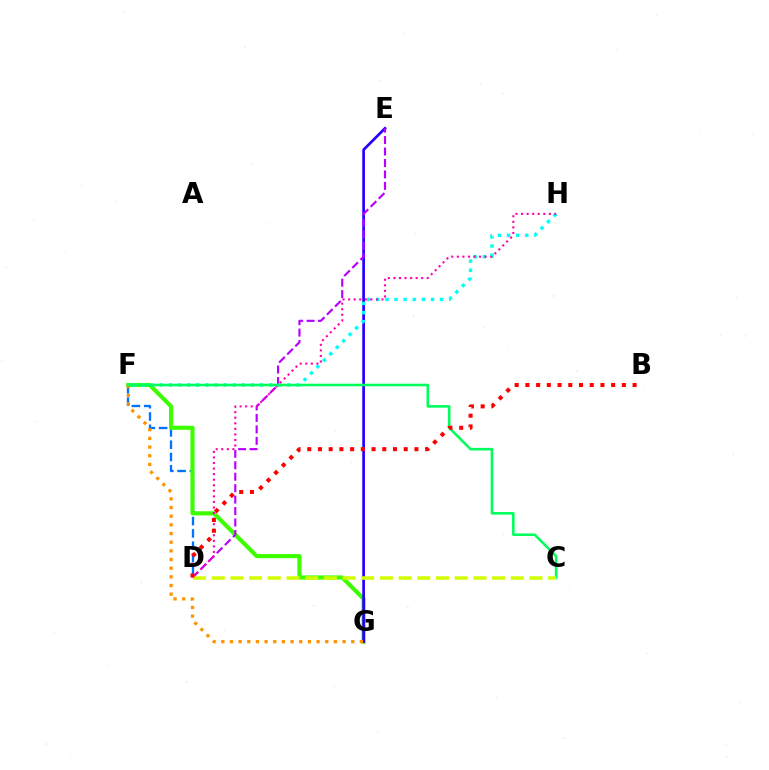{('D', 'F'): [{'color': '#0074ff', 'line_style': 'dashed', 'thickness': 1.67}], ('F', 'G'): [{'color': '#3dff00', 'line_style': 'solid', 'thickness': 2.98}, {'color': '#ff9400', 'line_style': 'dotted', 'thickness': 2.35}], ('E', 'G'): [{'color': '#2500ff', 'line_style': 'solid', 'thickness': 1.95}], ('D', 'E'): [{'color': '#b900ff', 'line_style': 'dashed', 'thickness': 1.56}], ('F', 'H'): [{'color': '#00fff6', 'line_style': 'dotted', 'thickness': 2.48}], ('D', 'H'): [{'color': '#ff00ac', 'line_style': 'dotted', 'thickness': 1.51}], ('C', 'F'): [{'color': '#00ff5c', 'line_style': 'solid', 'thickness': 1.86}], ('C', 'D'): [{'color': '#d1ff00', 'line_style': 'dashed', 'thickness': 2.54}], ('B', 'D'): [{'color': '#ff0000', 'line_style': 'dotted', 'thickness': 2.91}]}